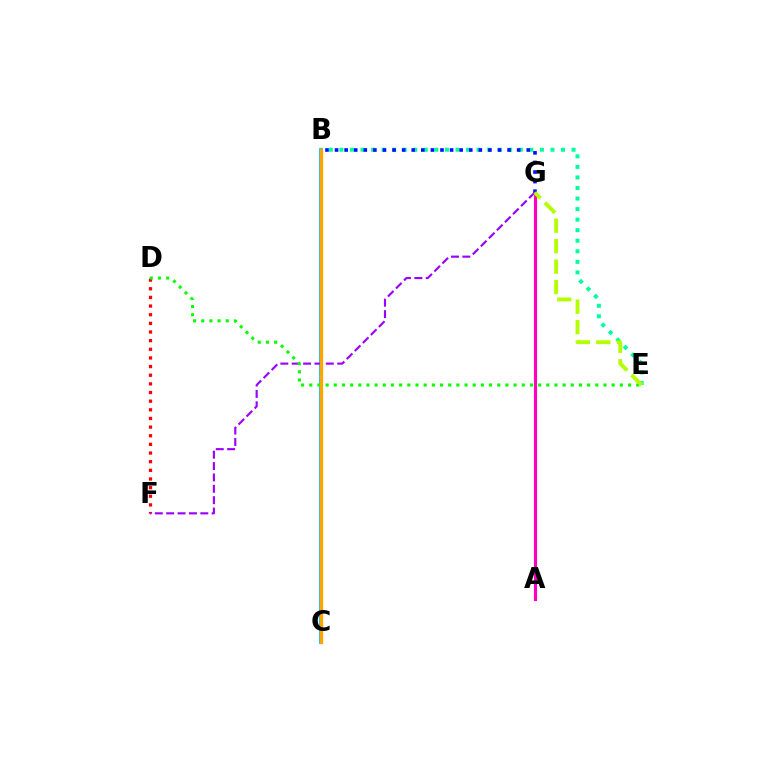{('B', 'C'): [{'color': '#00b5ff', 'line_style': 'solid', 'thickness': 2.69}, {'color': '#ffa500', 'line_style': 'solid', 'thickness': 2.38}], ('D', 'F'): [{'color': '#ff0000', 'line_style': 'dotted', 'thickness': 2.35}], ('A', 'G'): [{'color': '#ff00bd', 'line_style': 'solid', 'thickness': 2.25}], ('B', 'E'): [{'color': '#00ff9d', 'line_style': 'dotted', 'thickness': 2.87}], ('B', 'G'): [{'color': '#0010ff', 'line_style': 'dotted', 'thickness': 2.6}], ('F', 'G'): [{'color': '#9b00ff', 'line_style': 'dashed', 'thickness': 1.54}], ('D', 'E'): [{'color': '#08ff00', 'line_style': 'dotted', 'thickness': 2.22}], ('E', 'G'): [{'color': '#b3ff00', 'line_style': 'dashed', 'thickness': 2.78}]}